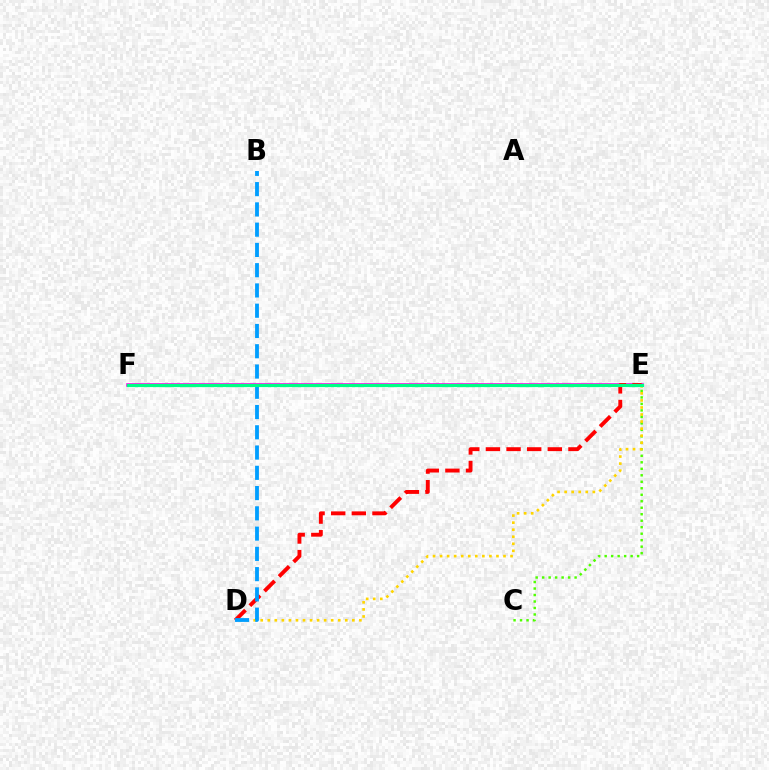{('E', 'F'): [{'color': '#ff00ed', 'line_style': 'solid', 'thickness': 2.58}, {'color': '#3700ff', 'line_style': 'solid', 'thickness': 1.85}, {'color': '#00ff86', 'line_style': 'solid', 'thickness': 2.31}], ('C', 'E'): [{'color': '#4fff00', 'line_style': 'dotted', 'thickness': 1.76}], ('D', 'E'): [{'color': '#ff0000', 'line_style': 'dashed', 'thickness': 2.8}, {'color': '#ffd500', 'line_style': 'dotted', 'thickness': 1.91}], ('B', 'D'): [{'color': '#009eff', 'line_style': 'dashed', 'thickness': 2.75}]}